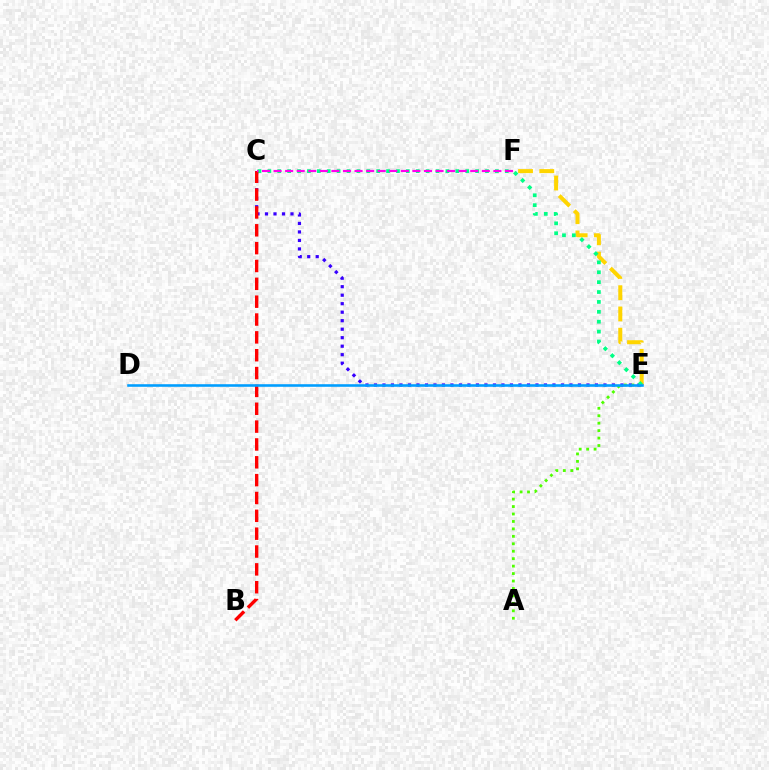{('E', 'F'): [{'color': '#ffd500', 'line_style': 'dashed', 'thickness': 2.89}], ('C', 'E'): [{'color': '#3700ff', 'line_style': 'dotted', 'thickness': 2.31}, {'color': '#00ff86', 'line_style': 'dotted', 'thickness': 2.69}], ('A', 'E'): [{'color': '#4fff00', 'line_style': 'dotted', 'thickness': 2.02}], ('B', 'C'): [{'color': '#ff0000', 'line_style': 'dashed', 'thickness': 2.42}], ('C', 'F'): [{'color': '#ff00ed', 'line_style': 'dashed', 'thickness': 1.57}], ('D', 'E'): [{'color': '#009eff', 'line_style': 'solid', 'thickness': 1.86}]}